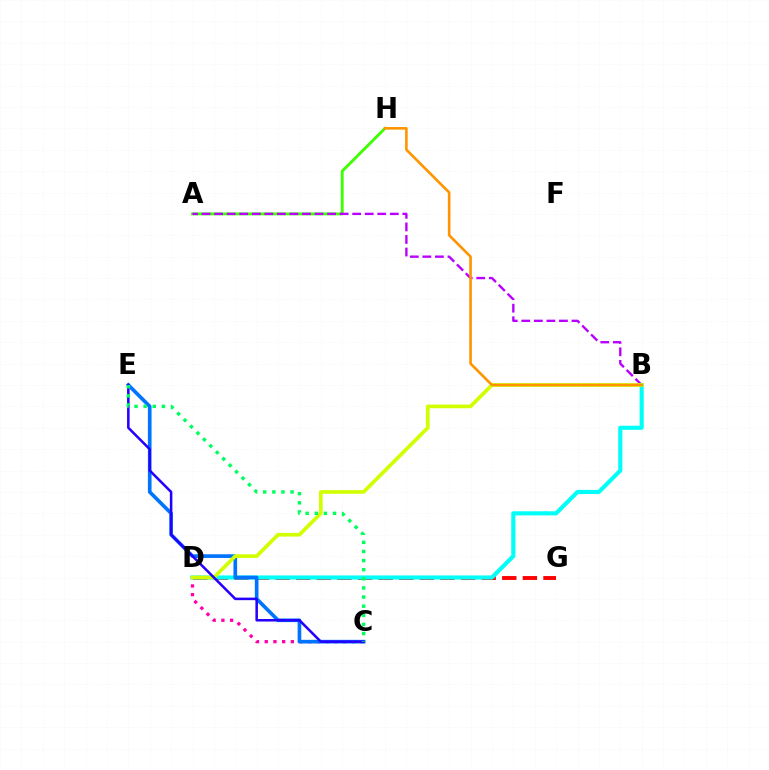{('A', 'H'): [{'color': '#3dff00', 'line_style': 'solid', 'thickness': 2.05}], ('C', 'D'): [{'color': '#ff00ac', 'line_style': 'dotted', 'thickness': 2.36}], ('A', 'B'): [{'color': '#b900ff', 'line_style': 'dashed', 'thickness': 1.7}], ('D', 'G'): [{'color': '#ff0000', 'line_style': 'dashed', 'thickness': 2.8}], ('B', 'D'): [{'color': '#00fff6', 'line_style': 'solid', 'thickness': 2.97}, {'color': '#d1ff00', 'line_style': 'solid', 'thickness': 2.65}], ('C', 'E'): [{'color': '#0074ff', 'line_style': 'solid', 'thickness': 2.64}, {'color': '#2500ff', 'line_style': 'solid', 'thickness': 1.83}, {'color': '#00ff5c', 'line_style': 'dotted', 'thickness': 2.48}], ('B', 'H'): [{'color': '#ff9400', 'line_style': 'solid', 'thickness': 1.88}]}